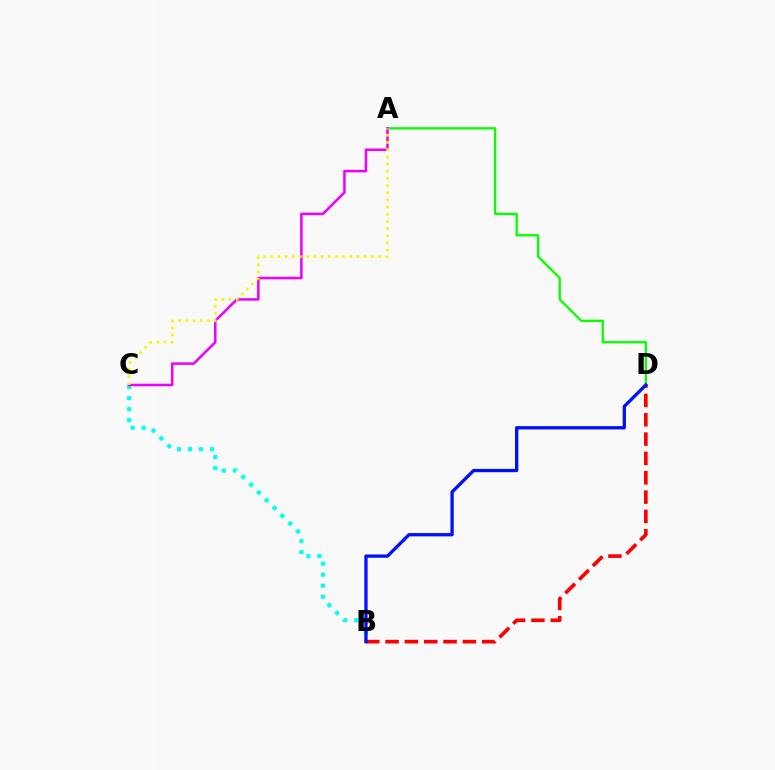{('A', 'D'): [{'color': '#08ff00', 'line_style': 'solid', 'thickness': 1.67}], ('B', 'D'): [{'color': '#ff0000', 'line_style': 'dashed', 'thickness': 2.63}, {'color': '#0010ff', 'line_style': 'solid', 'thickness': 2.38}], ('B', 'C'): [{'color': '#00fff6', 'line_style': 'dotted', 'thickness': 3.0}], ('A', 'C'): [{'color': '#ee00ff', 'line_style': 'solid', 'thickness': 1.83}, {'color': '#fcf500', 'line_style': 'dotted', 'thickness': 1.95}]}